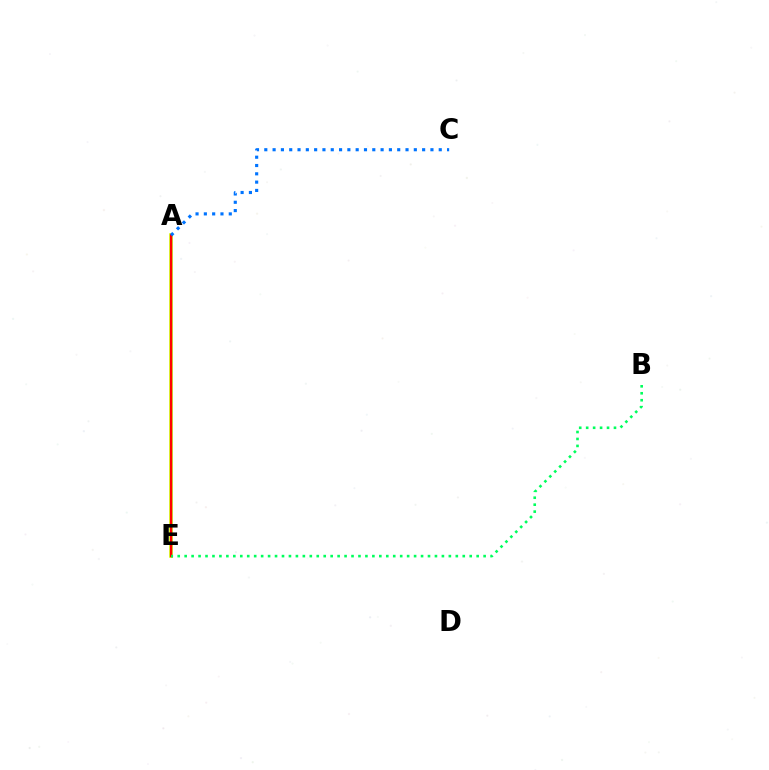{('A', 'E'): [{'color': '#b900ff', 'line_style': 'solid', 'thickness': 1.89}, {'color': '#d1ff00', 'line_style': 'solid', 'thickness': 2.59}, {'color': '#ff0000', 'line_style': 'solid', 'thickness': 1.55}], ('A', 'C'): [{'color': '#0074ff', 'line_style': 'dotted', 'thickness': 2.26}], ('B', 'E'): [{'color': '#00ff5c', 'line_style': 'dotted', 'thickness': 1.89}]}